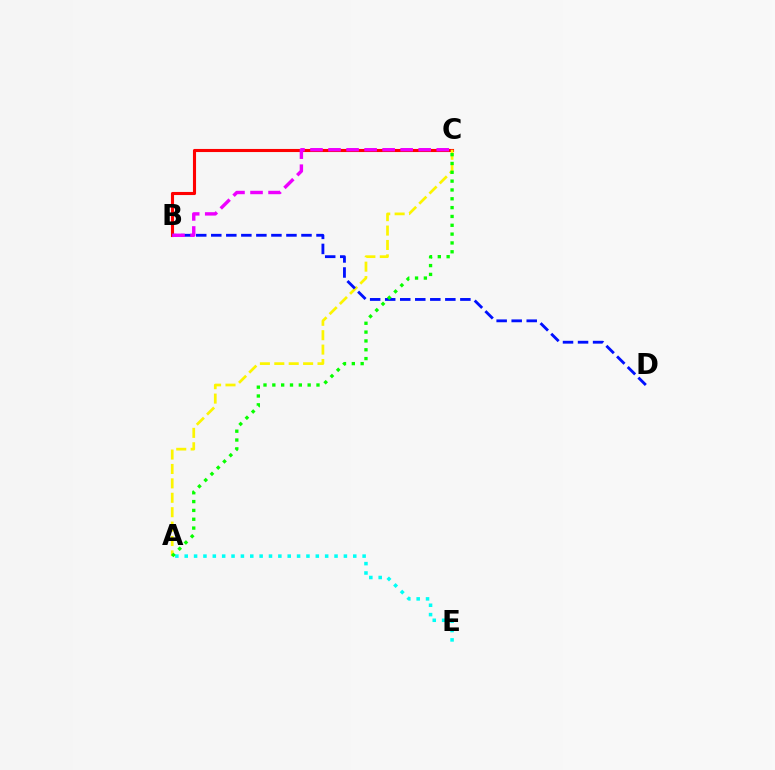{('B', 'C'): [{'color': '#ff0000', 'line_style': 'solid', 'thickness': 2.23}, {'color': '#ee00ff', 'line_style': 'dashed', 'thickness': 2.45}], ('A', 'C'): [{'color': '#fcf500', 'line_style': 'dashed', 'thickness': 1.96}, {'color': '#08ff00', 'line_style': 'dotted', 'thickness': 2.4}], ('B', 'D'): [{'color': '#0010ff', 'line_style': 'dashed', 'thickness': 2.04}], ('A', 'E'): [{'color': '#00fff6', 'line_style': 'dotted', 'thickness': 2.54}]}